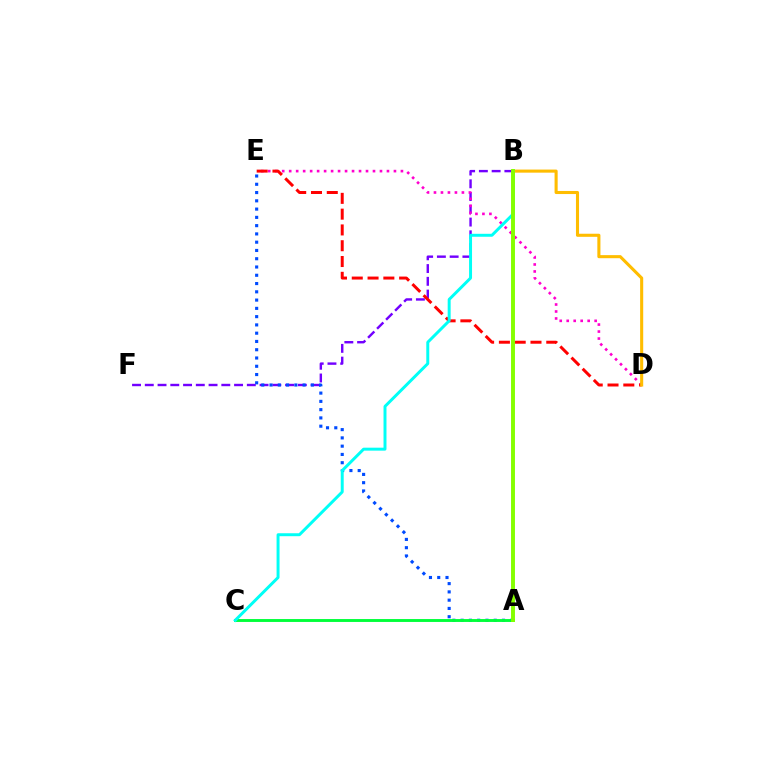{('B', 'F'): [{'color': '#7200ff', 'line_style': 'dashed', 'thickness': 1.73}], ('D', 'E'): [{'color': '#ff00cf', 'line_style': 'dotted', 'thickness': 1.9}, {'color': '#ff0000', 'line_style': 'dashed', 'thickness': 2.15}], ('A', 'E'): [{'color': '#004bff', 'line_style': 'dotted', 'thickness': 2.25}], ('A', 'C'): [{'color': '#00ff39', 'line_style': 'solid', 'thickness': 2.09}], ('B', 'C'): [{'color': '#00fff6', 'line_style': 'solid', 'thickness': 2.13}], ('B', 'D'): [{'color': '#ffbd00', 'line_style': 'solid', 'thickness': 2.22}], ('A', 'B'): [{'color': '#84ff00', 'line_style': 'solid', 'thickness': 2.82}]}